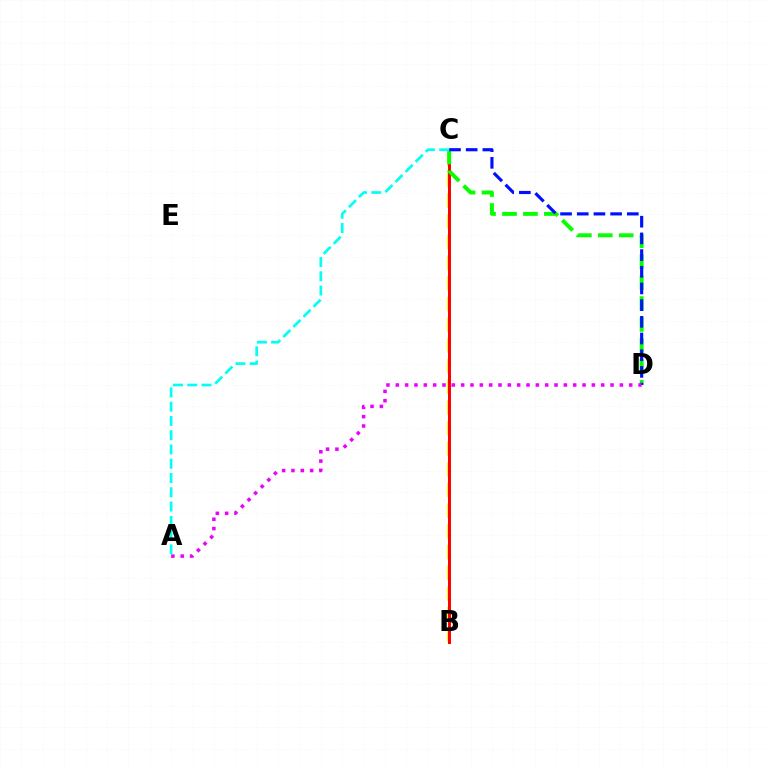{('B', 'C'): [{'color': '#fcf500', 'line_style': 'dashed', 'thickness': 2.81}, {'color': '#ff0000', 'line_style': 'solid', 'thickness': 2.15}], ('C', 'D'): [{'color': '#08ff00', 'line_style': 'dashed', 'thickness': 2.84}, {'color': '#0010ff', 'line_style': 'dashed', 'thickness': 2.27}], ('A', 'D'): [{'color': '#ee00ff', 'line_style': 'dotted', 'thickness': 2.54}], ('A', 'C'): [{'color': '#00fff6', 'line_style': 'dashed', 'thickness': 1.94}]}